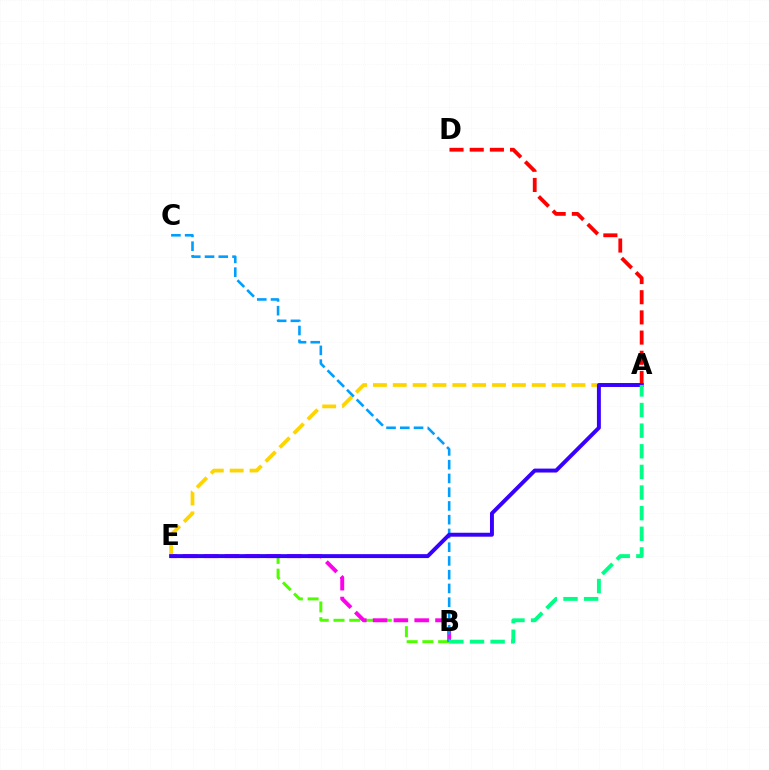{('B', 'E'): [{'color': '#4fff00', 'line_style': 'dashed', 'thickness': 2.14}, {'color': '#ff00ed', 'line_style': 'dashed', 'thickness': 2.83}], ('A', 'E'): [{'color': '#ffd500', 'line_style': 'dashed', 'thickness': 2.7}, {'color': '#3700ff', 'line_style': 'solid', 'thickness': 2.83}], ('A', 'D'): [{'color': '#ff0000', 'line_style': 'dashed', 'thickness': 2.74}], ('B', 'C'): [{'color': '#009eff', 'line_style': 'dashed', 'thickness': 1.87}], ('A', 'B'): [{'color': '#00ff86', 'line_style': 'dashed', 'thickness': 2.8}]}